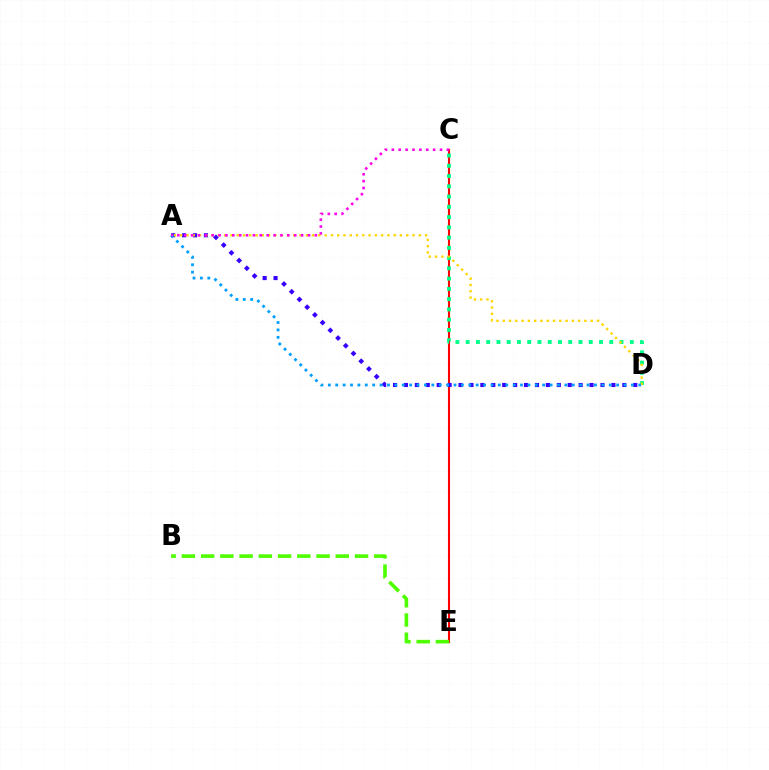{('C', 'E'): [{'color': '#ff0000', 'line_style': 'solid', 'thickness': 1.51}], ('A', 'D'): [{'color': '#3700ff', 'line_style': 'dotted', 'thickness': 2.97}, {'color': '#ffd500', 'line_style': 'dotted', 'thickness': 1.71}, {'color': '#009eff', 'line_style': 'dotted', 'thickness': 2.01}], ('C', 'D'): [{'color': '#00ff86', 'line_style': 'dotted', 'thickness': 2.79}], ('B', 'E'): [{'color': '#4fff00', 'line_style': 'dashed', 'thickness': 2.61}], ('A', 'C'): [{'color': '#ff00ed', 'line_style': 'dotted', 'thickness': 1.87}]}